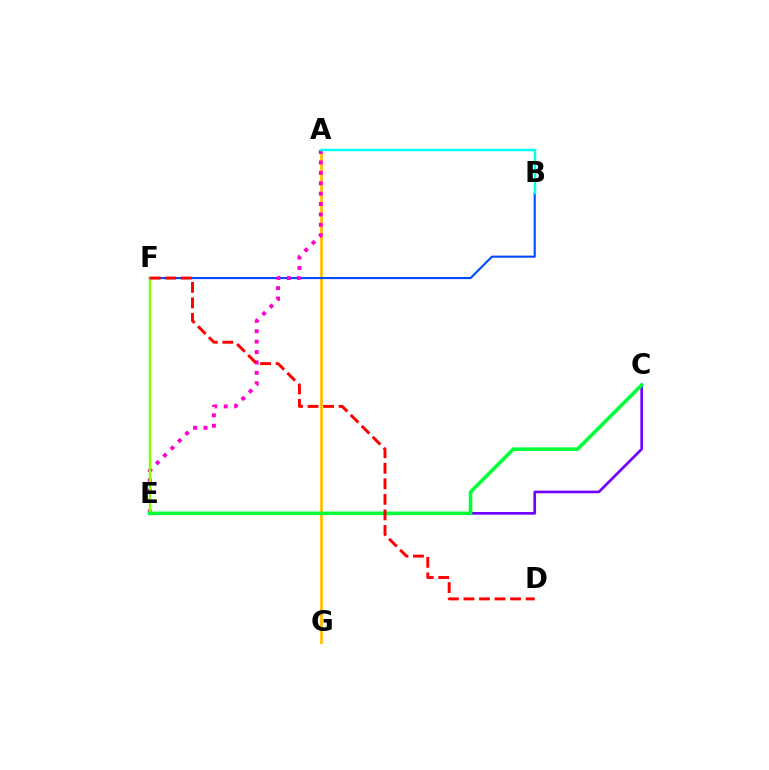{('A', 'G'): [{'color': '#ffbd00', 'line_style': 'solid', 'thickness': 1.97}], ('B', 'F'): [{'color': '#004bff', 'line_style': 'solid', 'thickness': 1.52}], ('A', 'E'): [{'color': '#ff00cf', 'line_style': 'dotted', 'thickness': 2.82}], ('E', 'F'): [{'color': '#84ff00', 'line_style': 'solid', 'thickness': 1.76}], ('C', 'E'): [{'color': '#7200ff', 'line_style': 'solid', 'thickness': 1.92}, {'color': '#00ff39', 'line_style': 'solid', 'thickness': 2.58}], ('A', 'B'): [{'color': '#00fff6', 'line_style': 'solid', 'thickness': 1.76}], ('D', 'F'): [{'color': '#ff0000', 'line_style': 'dashed', 'thickness': 2.11}]}